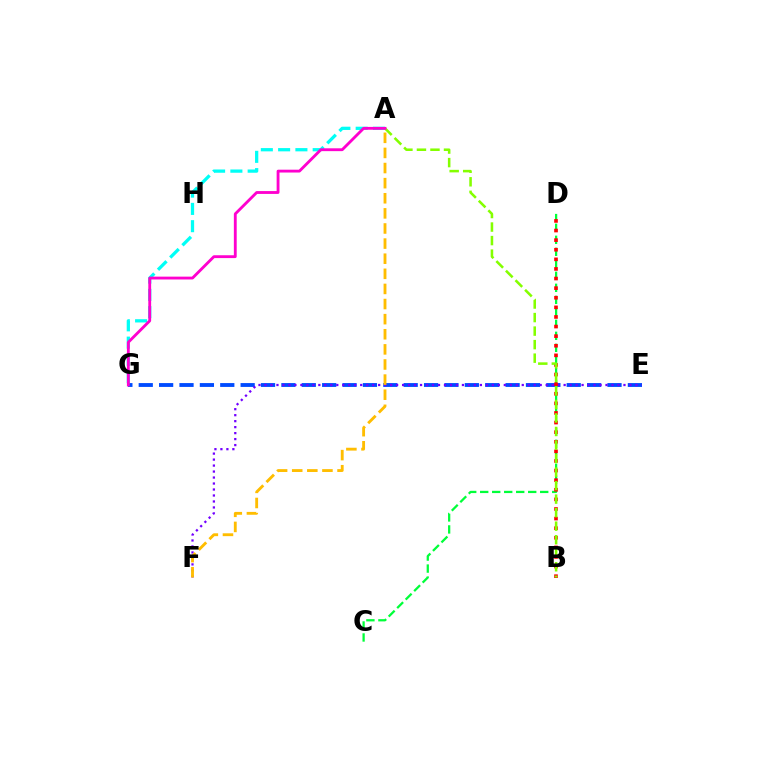{('E', 'G'): [{'color': '#004bff', 'line_style': 'dashed', 'thickness': 2.77}], ('E', 'F'): [{'color': '#7200ff', 'line_style': 'dotted', 'thickness': 1.63}], ('C', 'D'): [{'color': '#00ff39', 'line_style': 'dashed', 'thickness': 1.63}], ('B', 'D'): [{'color': '#ff0000', 'line_style': 'dotted', 'thickness': 2.61}], ('A', 'G'): [{'color': '#00fff6', 'line_style': 'dashed', 'thickness': 2.35}, {'color': '#ff00cf', 'line_style': 'solid', 'thickness': 2.05}], ('A', 'B'): [{'color': '#84ff00', 'line_style': 'dashed', 'thickness': 1.84}], ('A', 'F'): [{'color': '#ffbd00', 'line_style': 'dashed', 'thickness': 2.05}]}